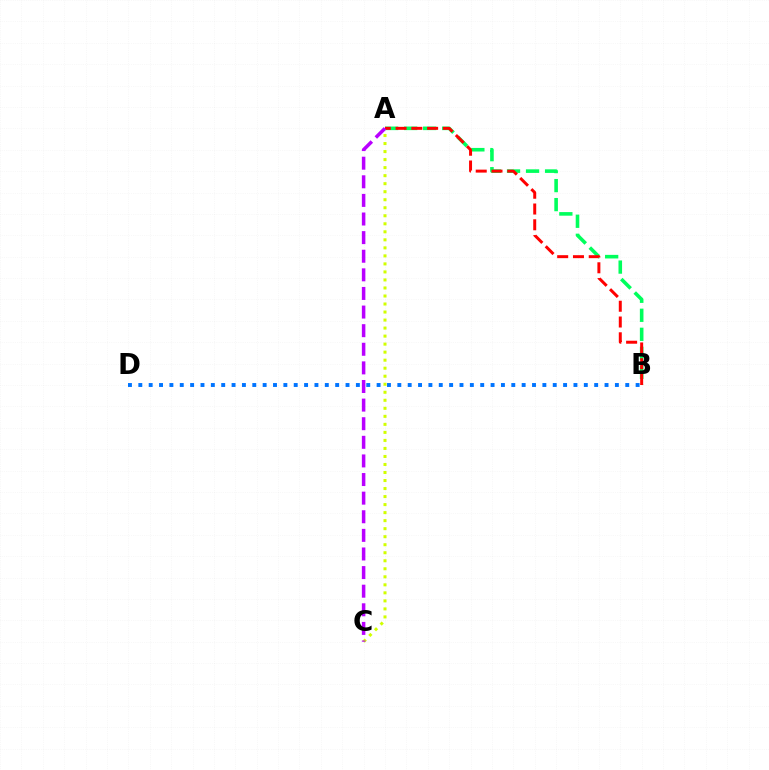{('A', 'C'): [{'color': '#d1ff00', 'line_style': 'dotted', 'thickness': 2.18}, {'color': '#b900ff', 'line_style': 'dashed', 'thickness': 2.53}], ('A', 'B'): [{'color': '#00ff5c', 'line_style': 'dashed', 'thickness': 2.58}, {'color': '#ff0000', 'line_style': 'dashed', 'thickness': 2.14}], ('B', 'D'): [{'color': '#0074ff', 'line_style': 'dotted', 'thickness': 2.81}]}